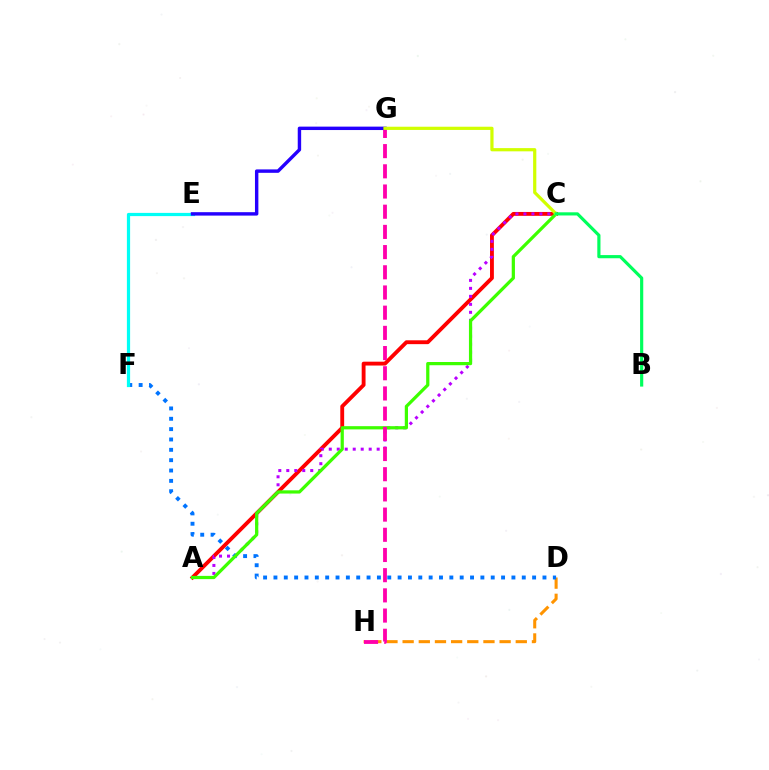{('D', 'H'): [{'color': '#ff9400', 'line_style': 'dashed', 'thickness': 2.2}], ('A', 'C'): [{'color': '#ff0000', 'line_style': 'solid', 'thickness': 2.78}, {'color': '#b900ff', 'line_style': 'dotted', 'thickness': 2.17}, {'color': '#3dff00', 'line_style': 'solid', 'thickness': 2.32}], ('D', 'F'): [{'color': '#0074ff', 'line_style': 'dotted', 'thickness': 2.81}], ('E', 'F'): [{'color': '#00fff6', 'line_style': 'solid', 'thickness': 2.32}], ('G', 'H'): [{'color': '#ff00ac', 'line_style': 'dashed', 'thickness': 2.74}], ('E', 'G'): [{'color': '#2500ff', 'line_style': 'solid', 'thickness': 2.46}], ('C', 'G'): [{'color': '#d1ff00', 'line_style': 'solid', 'thickness': 2.31}], ('B', 'C'): [{'color': '#00ff5c', 'line_style': 'solid', 'thickness': 2.28}]}